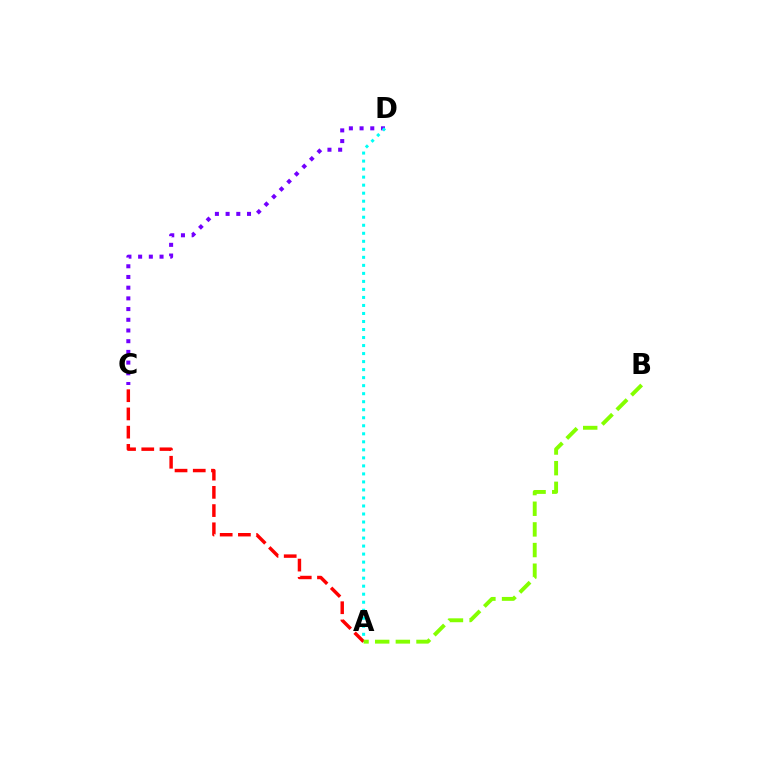{('C', 'D'): [{'color': '#7200ff', 'line_style': 'dotted', 'thickness': 2.91}], ('A', 'D'): [{'color': '#00fff6', 'line_style': 'dotted', 'thickness': 2.18}], ('A', 'C'): [{'color': '#ff0000', 'line_style': 'dashed', 'thickness': 2.48}], ('A', 'B'): [{'color': '#84ff00', 'line_style': 'dashed', 'thickness': 2.81}]}